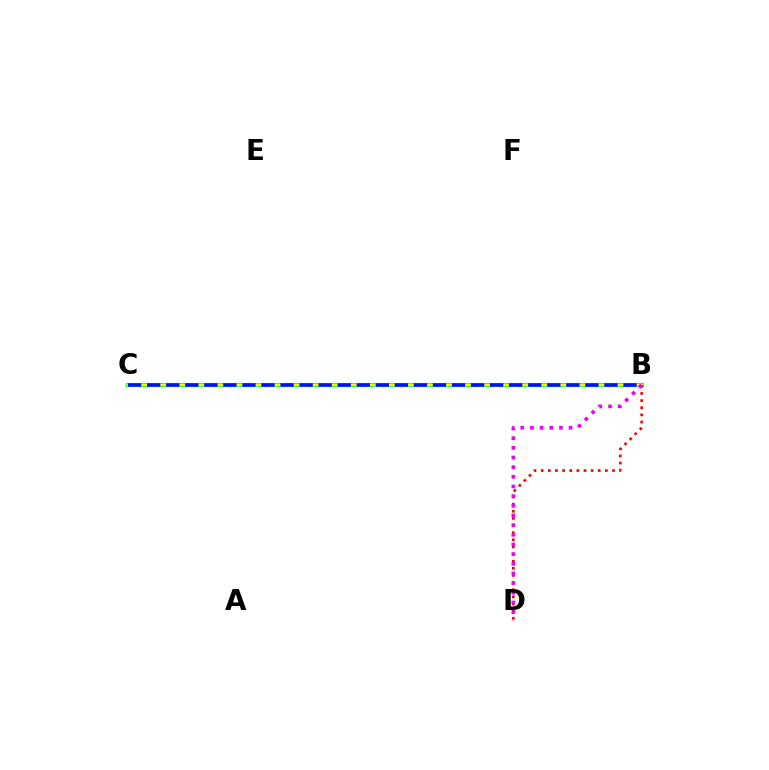{('B', 'C'): [{'color': '#08ff00', 'line_style': 'solid', 'thickness': 2.93}, {'color': '#00fff6', 'line_style': 'dotted', 'thickness': 2.46}, {'color': '#fcf500', 'line_style': 'solid', 'thickness': 1.71}, {'color': '#0010ff', 'line_style': 'dashed', 'thickness': 2.59}], ('B', 'D'): [{'color': '#ff0000', 'line_style': 'dotted', 'thickness': 1.94}, {'color': '#ee00ff', 'line_style': 'dotted', 'thickness': 2.63}]}